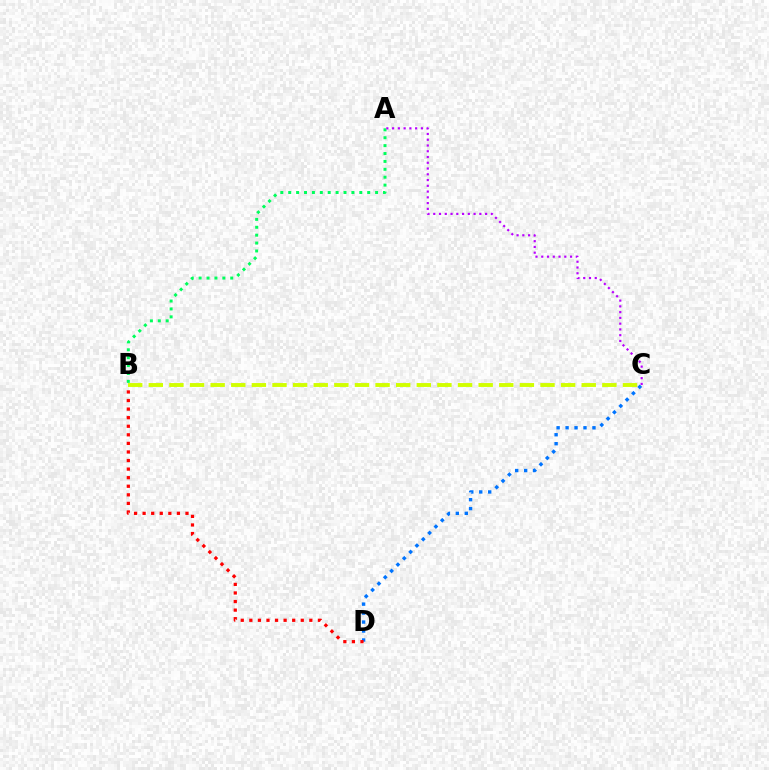{('C', 'D'): [{'color': '#0074ff', 'line_style': 'dotted', 'thickness': 2.43}], ('B', 'D'): [{'color': '#ff0000', 'line_style': 'dotted', 'thickness': 2.33}], ('A', 'B'): [{'color': '#00ff5c', 'line_style': 'dotted', 'thickness': 2.15}], ('B', 'C'): [{'color': '#d1ff00', 'line_style': 'dashed', 'thickness': 2.8}], ('A', 'C'): [{'color': '#b900ff', 'line_style': 'dotted', 'thickness': 1.56}]}